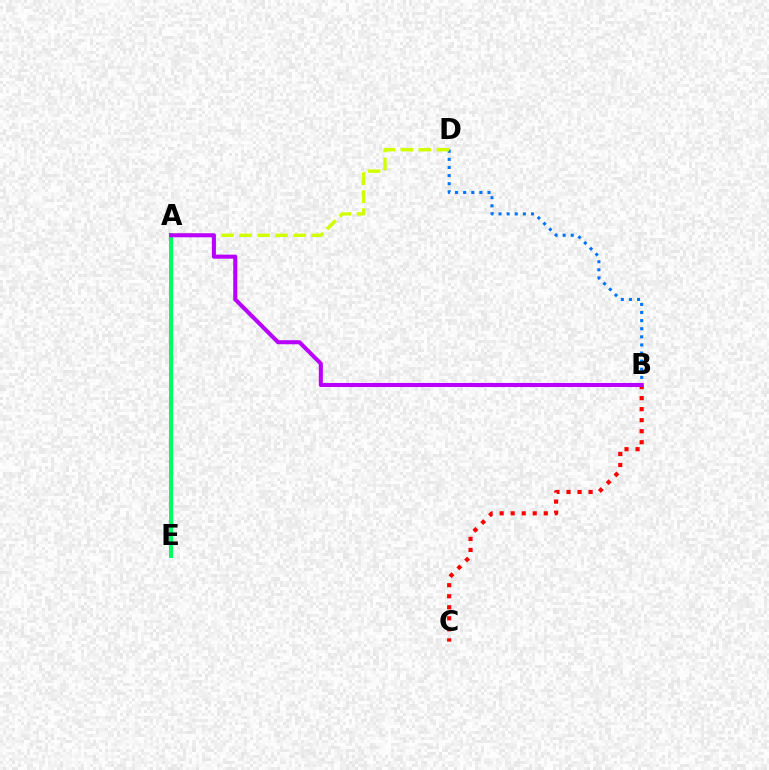{('A', 'E'): [{'color': '#00ff5c', 'line_style': 'solid', 'thickness': 2.93}], ('B', 'D'): [{'color': '#0074ff', 'line_style': 'dotted', 'thickness': 2.2}], ('B', 'C'): [{'color': '#ff0000', 'line_style': 'dotted', 'thickness': 3.0}], ('A', 'D'): [{'color': '#d1ff00', 'line_style': 'dashed', 'thickness': 2.45}], ('A', 'B'): [{'color': '#b900ff', 'line_style': 'solid', 'thickness': 2.92}]}